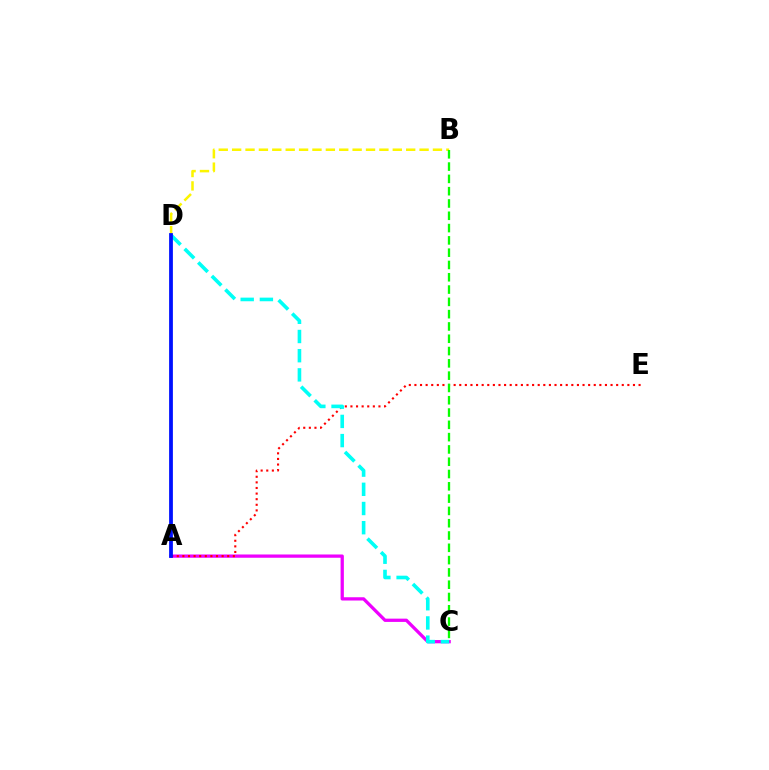{('A', 'C'): [{'color': '#ee00ff', 'line_style': 'solid', 'thickness': 2.35}], ('A', 'E'): [{'color': '#ff0000', 'line_style': 'dotted', 'thickness': 1.52}], ('B', 'D'): [{'color': '#fcf500', 'line_style': 'dashed', 'thickness': 1.82}], ('C', 'D'): [{'color': '#00fff6', 'line_style': 'dashed', 'thickness': 2.61}], ('A', 'D'): [{'color': '#0010ff', 'line_style': 'solid', 'thickness': 2.72}], ('B', 'C'): [{'color': '#08ff00', 'line_style': 'dashed', 'thickness': 1.67}]}